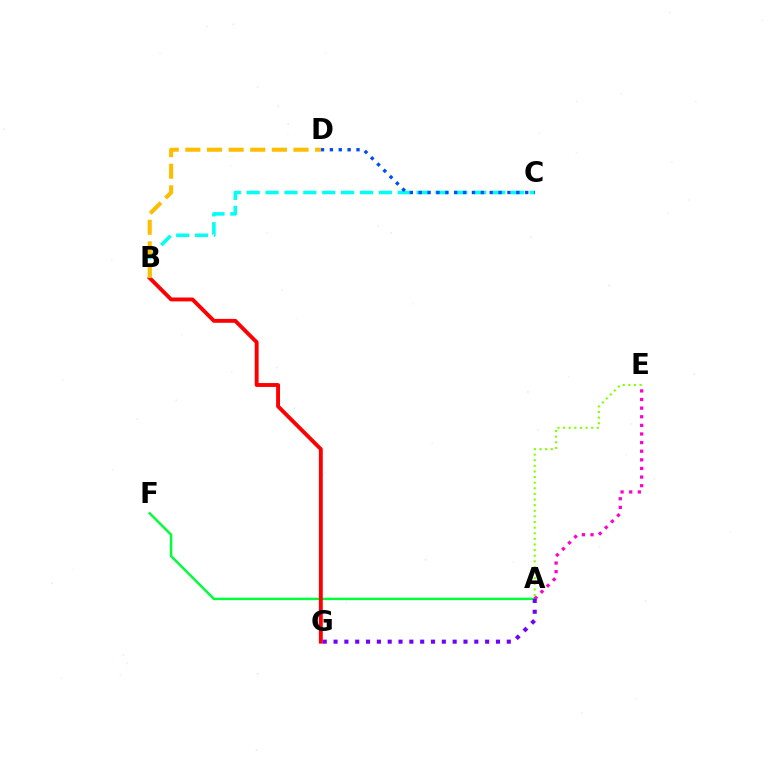{('B', 'C'): [{'color': '#00fff6', 'line_style': 'dashed', 'thickness': 2.56}], ('A', 'F'): [{'color': '#00ff39', 'line_style': 'solid', 'thickness': 1.77}], ('B', 'G'): [{'color': '#ff0000', 'line_style': 'solid', 'thickness': 2.79}], ('C', 'D'): [{'color': '#004bff', 'line_style': 'dotted', 'thickness': 2.41}], ('A', 'E'): [{'color': '#ff00cf', 'line_style': 'dotted', 'thickness': 2.34}, {'color': '#84ff00', 'line_style': 'dotted', 'thickness': 1.53}], ('A', 'G'): [{'color': '#7200ff', 'line_style': 'dotted', 'thickness': 2.94}], ('B', 'D'): [{'color': '#ffbd00', 'line_style': 'dashed', 'thickness': 2.94}]}